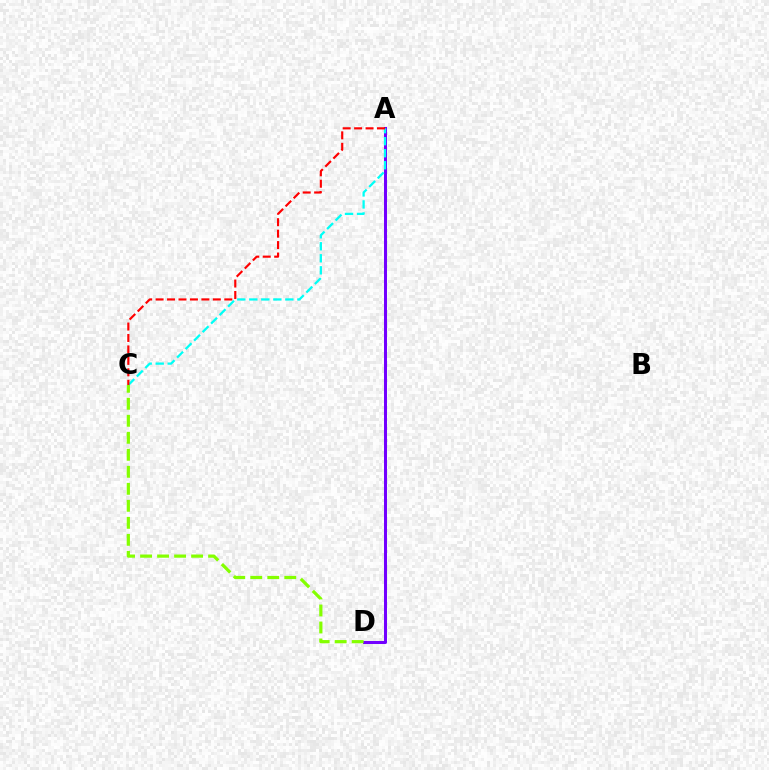{('A', 'D'): [{'color': '#7200ff', 'line_style': 'solid', 'thickness': 2.17}], ('A', 'C'): [{'color': '#00fff6', 'line_style': 'dashed', 'thickness': 1.63}, {'color': '#ff0000', 'line_style': 'dashed', 'thickness': 1.56}], ('C', 'D'): [{'color': '#84ff00', 'line_style': 'dashed', 'thickness': 2.31}]}